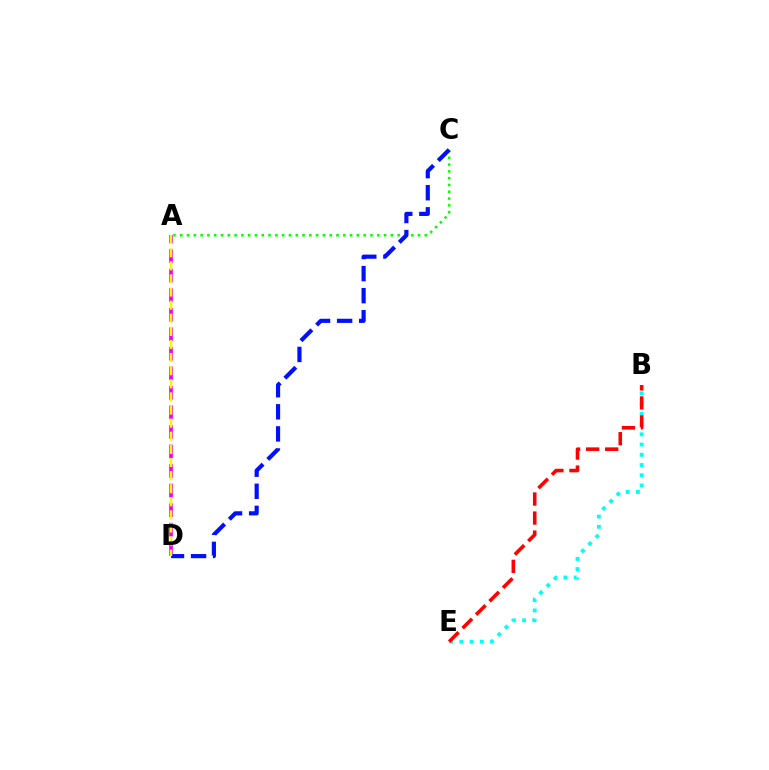{('B', 'E'): [{'color': '#00fff6', 'line_style': 'dotted', 'thickness': 2.78}, {'color': '#ff0000', 'line_style': 'dashed', 'thickness': 2.59}], ('A', 'C'): [{'color': '#08ff00', 'line_style': 'dotted', 'thickness': 1.85}], ('A', 'D'): [{'color': '#ee00ff', 'line_style': 'dashed', 'thickness': 2.65}, {'color': '#fcf500', 'line_style': 'dashed', 'thickness': 1.78}], ('C', 'D'): [{'color': '#0010ff', 'line_style': 'dashed', 'thickness': 3.0}]}